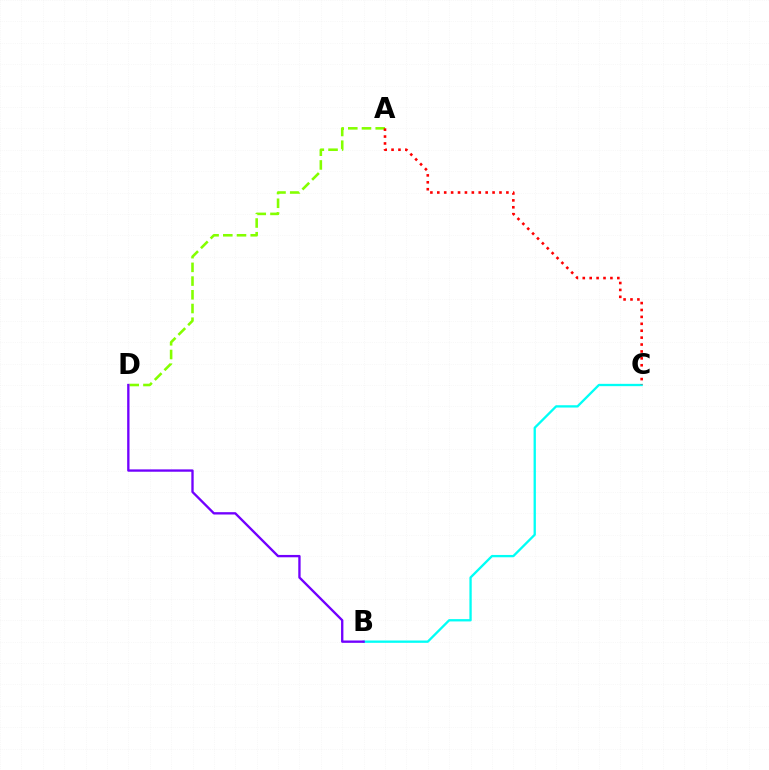{('A', 'D'): [{'color': '#84ff00', 'line_style': 'dashed', 'thickness': 1.86}], ('B', 'C'): [{'color': '#00fff6', 'line_style': 'solid', 'thickness': 1.67}], ('B', 'D'): [{'color': '#7200ff', 'line_style': 'solid', 'thickness': 1.68}], ('A', 'C'): [{'color': '#ff0000', 'line_style': 'dotted', 'thickness': 1.88}]}